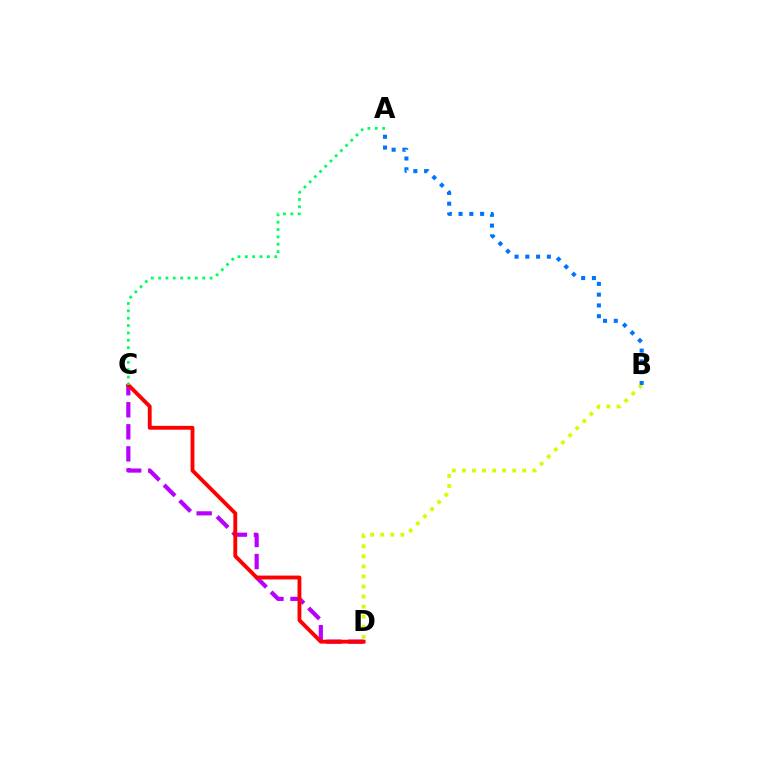{('C', 'D'): [{'color': '#b900ff', 'line_style': 'dashed', 'thickness': 2.99}, {'color': '#ff0000', 'line_style': 'solid', 'thickness': 2.77}], ('B', 'D'): [{'color': '#d1ff00', 'line_style': 'dotted', 'thickness': 2.73}], ('A', 'B'): [{'color': '#0074ff', 'line_style': 'dotted', 'thickness': 2.93}], ('A', 'C'): [{'color': '#00ff5c', 'line_style': 'dotted', 'thickness': 2.0}]}